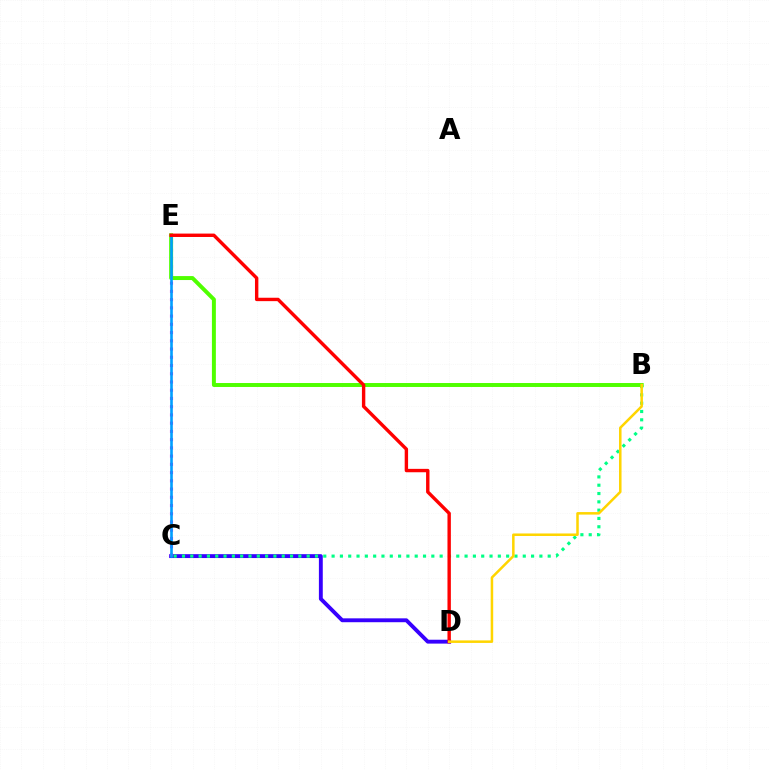{('C', 'D'): [{'color': '#3700ff', 'line_style': 'solid', 'thickness': 2.79}], ('B', 'C'): [{'color': '#00ff86', 'line_style': 'dotted', 'thickness': 2.26}], ('C', 'E'): [{'color': '#ff00ed', 'line_style': 'dotted', 'thickness': 2.24}, {'color': '#009eff', 'line_style': 'solid', 'thickness': 1.89}], ('B', 'E'): [{'color': '#4fff00', 'line_style': 'solid', 'thickness': 2.85}], ('D', 'E'): [{'color': '#ff0000', 'line_style': 'solid', 'thickness': 2.44}], ('B', 'D'): [{'color': '#ffd500', 'line_style': 'solid', 'thickness': 1.81}]}